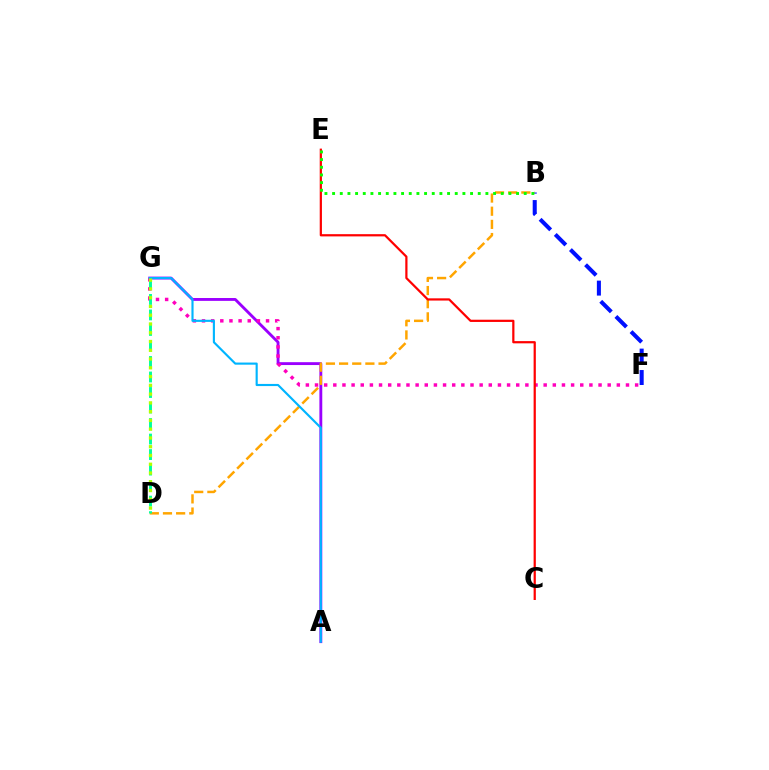{('A', 'G'): [{'color': '#9b00ff', 'line_style': 'solid', 'thickness': 2.06}, {'color': '#00b5ff', 'line_style': 'solid', 'thickness': 1.54}], ('B', 'F'): [{'color': '#0010ff', 'line_style': 'dashed', 'thickness': 2.91}], ('F', 'G'): [{'color': '#ff00bd', 'line_style': 'dotted', 'thickness': 2.49}], ('B', 'D'): [{'color': '#ffa500', 'line_style': 'dashed', 'thickness': 1.79}], ('D', 'G'): [{'color': '#00ff9d', 'line_style': 'dashed', 'thickness': 2.11}, {'color': '#b3ff00', 'line_style': 'dotted', 'thickness': 2.38}], ('C', 'E'): [{'color': '#ff0000', 'line_style': 'solid', 'thickness': 1.6}], ('B', 'E'): [{'color': '#08ff00', 'line_style': 'dotted', 'thickness': 2.08}]}